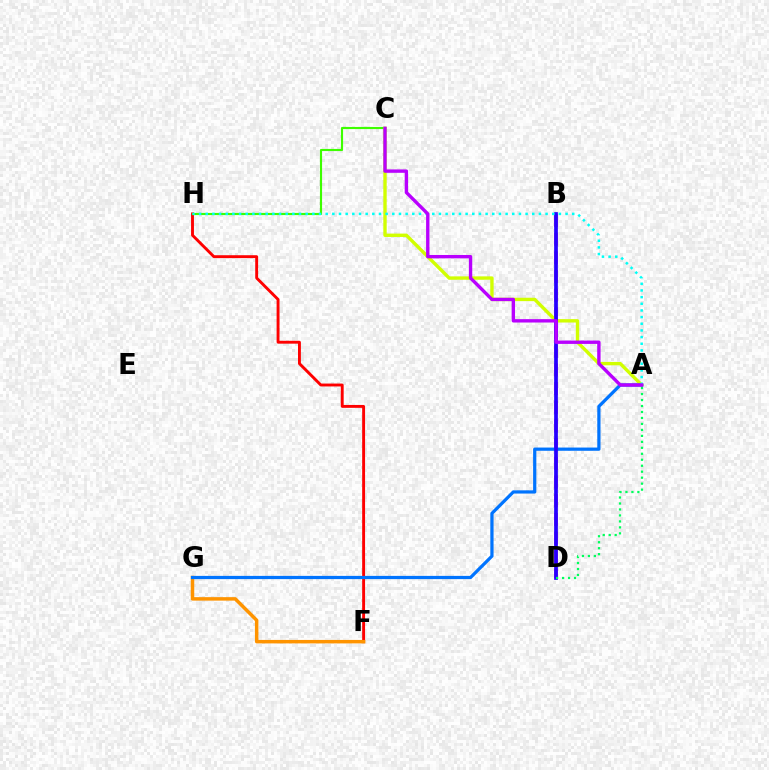{('F', 'H'): [{'color': '#ff0000', 'line_style': 'solid', 'thickness': 2.08}], ('F', 'G'): [{'color': '#ff9400', 'line_style': 'solid', 'thickness': 2.5}], ('B', 'D'): [{'color': '#ff00ac', 'line_style': 'dashed', 'thickness': 2.54}, {'color': '#2500ff', 'line_style': 'solid', 'thickness': 2.68}], ('C', 'H'): [{'color': '#3dff00', 'line_style': 'solid', 'thickness': 1.54}], ('A', 'C'): [{'color': '#d1ff00', 'line_style': 'solid', 'thickness': 2.43}, {'color': '#b900ff', 'line_style': 'solid', 'thickness': 2.43}], ('A', 'G'): [{'color': '#0074ff', 'line_style': 'solid', 'thickness': 2.32}], ('A', 'H'): [{'color': '#00fff6', 'line_style': 'dotted', 'thickness': 1.81}], ('A', 'D'): [{'color': '#00ff5c', 'line_style': 'dotted', 'thickness': 1.62}]}